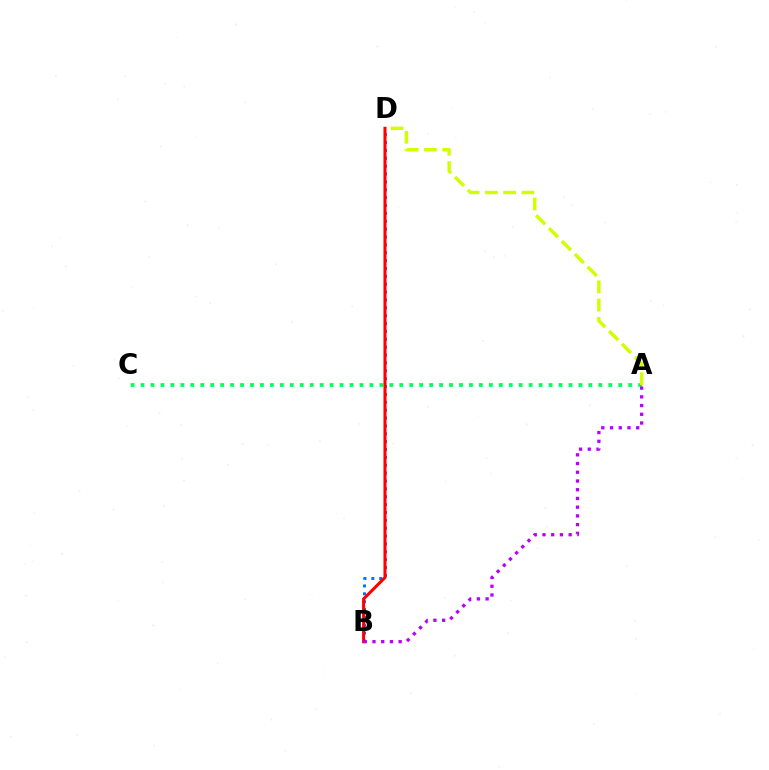{('A', 'C'): [{'color': '#00ff5c', 'line_style': 'dotted', 'thickness': 2.7}], ('B', 'D'): [{'color': '#0074ff', 'line_style': 'dotted', 'thickness': 2.14}, {'color': '#ff0000', 'line_style': 'solid', 'thickness': 2.2}], ('A', 'D'): [{'color': '#d1ff00', 'line_style': 'dashed', 'thickness': 2.48}], ('A', 'B'): [{'color': '#b900ff', 'line_style': 'dotted', 'thickness': 2.37}]}